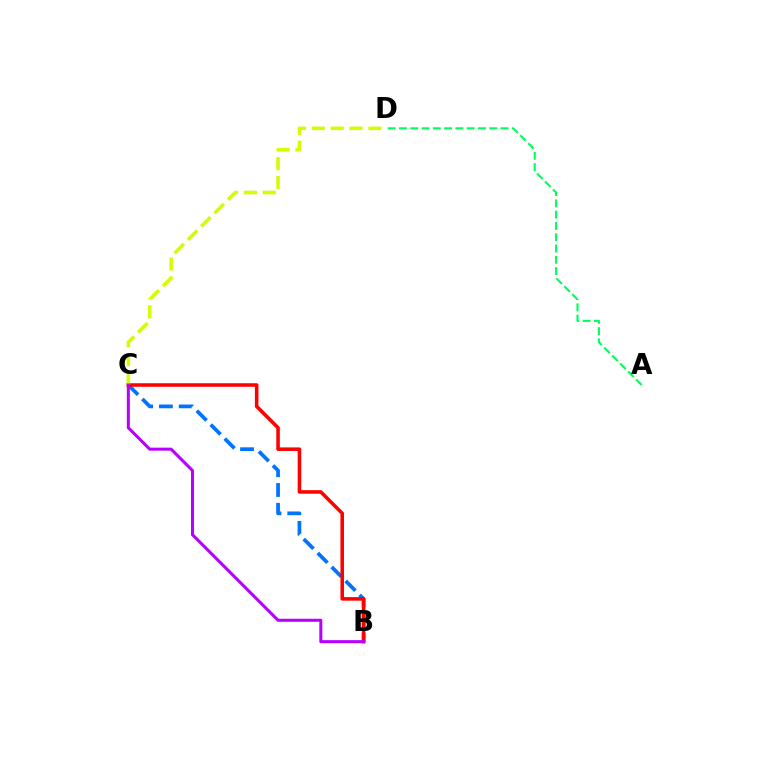{('B', 'C'): [{'color': '#0074ff', 'line_style': 'dashed', 'thickness': 2.69}, {'color': '#ff0000', 'line_style': 'solid', 'thickness': 2.56}, {'color': '#b900ff', 'line_style': 'solid', 'thickness': 2.18}], ('C', 'D'): [{'color': '#d1ff00', 'line_style': 'dashed', 'thickness': 2.56}], ('A', 'D'): [{'color': '#00ff5c', 'line_style': 'dashed', 'thickness': 1.53}]}